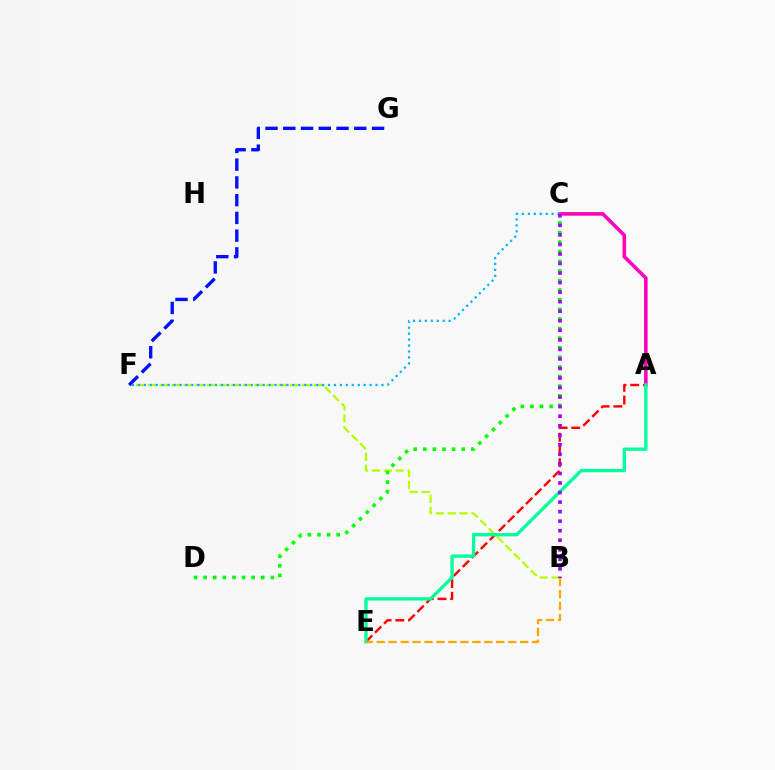{('A', 'E'): [{'color': '#ff0000', 'line_style': 'dashed', 'thickness': 1.73}, {'color': '#00ff9d', 'line_style': 'solid', 'thickness': 2.38}], ('B', 'F'): [{'color': '#b3ff00', 'line_style': 'dashed', 'thickness': 1.61}], ('F', 'G'): [{'color': '#0010ff', 'line_style': 'dashed', 'thickness': 2.41}], ('A', 'C'): [{'color': '#ff00bd', 'line_style': 'solid', 'thickness': 2.58}], ('C', 'D'): [{'color': '#08ff00', 'line_style': 'dotted', 'thickness': 2.61}], ('C', 'F'): [{'color': '#00b5ff', 'line_style': 'dotted', 'thickness': 1.61}], ('B', 'E'): [{'color': '#ffa500', 'line_style': 'dashed', 'thickness': 1.62}], ('B', 'C'): [{'color': '#9b00ff', 'line_style': 'dotted', 'thickness': 2.59}]}